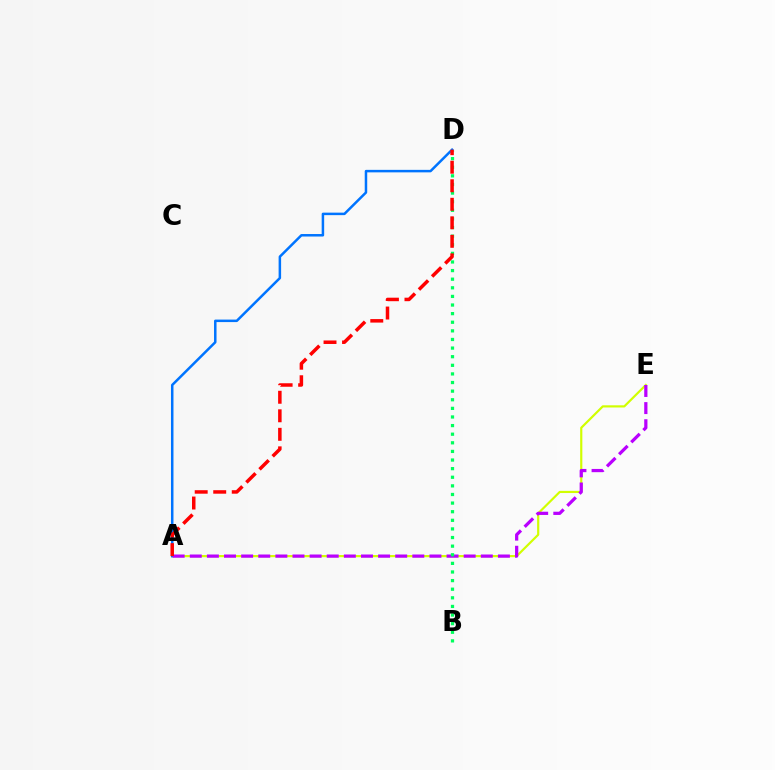{('A', 'E'): [{'color': '#d1ff00', 'line_style': 'solid', 'thickness': 1.57}, {'color': '#b900ff', 'line_style': 'dashed', 'thickness': 2.33}], ('A', 'D'): [{'color': '#0074ff', 'line_style': 'solid', 'thickness': 1.8}, {'color': '#ff0000', 'line_style': 'dashed', 'thickness': 2.52}], ('B', 'D'): [{'color': '#00ff5c', 'line_style': 'dotted', 'thickness': 2.34}]}